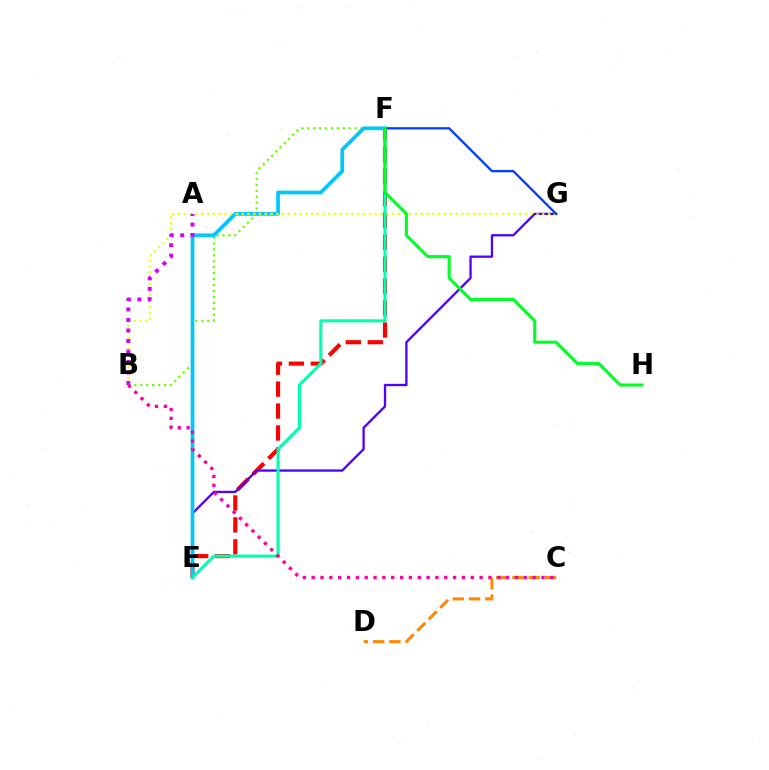{('E', 'F'): [{'color': '#ff0000', 'line_style': 'dashed', 'thickness': 2.98}, {'color': '#00c7ff', 'line_style': 'solid', 'thickness': 2.68}, {'color': '#00ffaf', 'line_style': 'solid', 'thickness': 2.22}], ('E', 'G'): [{'color': '#4f00ff', 'line_style': 'solid', 'thickness': 1.66}], ('B', 'F'): [{'color': '#66ff00', 'line_style': 'dotted', 'thickness': 1.61}], ('B', 'G'): [{'color': '#eeff00', 'line_style': 'dotted', 'thickness': 1.57}], ('C', 'D'): [{'color': '#ff8800', 'line_style': 'dashed', 'thickness': 2.2}], ('A', 'B'): [{'color': '#d600ff', 'line_style': 'dotted', 'thickness': 2.85}], ('F', 'G'): [{'color': '#003fff', 'line_style': 'solid', 'thickness': 1.67}], ('B', 'C'): [{'color': '#ff00a0', 'line_style': 'dotted', 'thickness': 2.4}], ('F', 'H'): [{'color': '#00ff27', 'line_style': 'solid', 'thickness': 2.23}]}